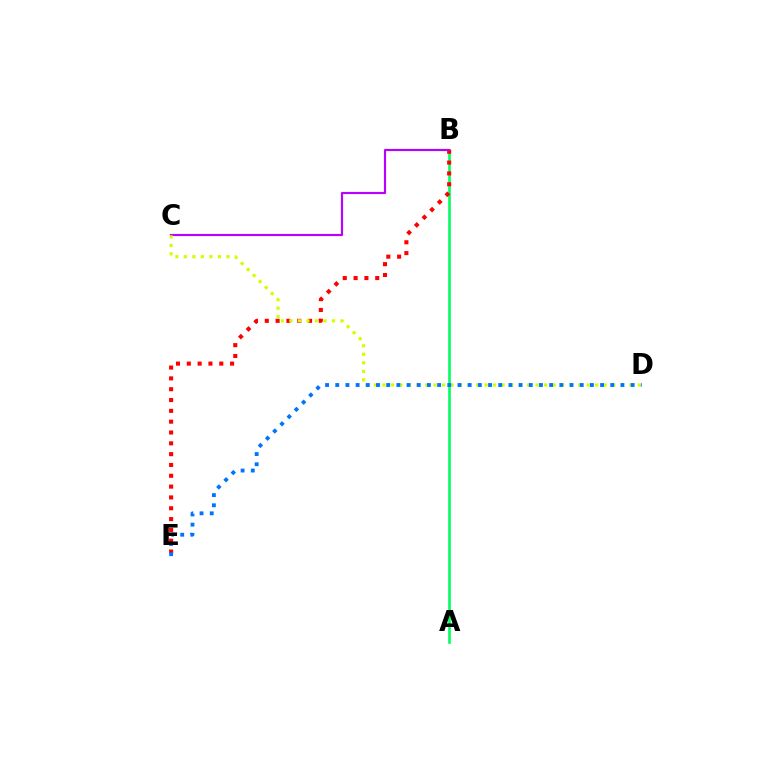{('A', 'B'): [{'color': '#00ff5c', 'line_style': 'solid', 'thickness': 1.88}], ('B', 'E'): [{'color': '#ff0000', 'line_style': 'dotted', 'thickness': 2.94}], ('B', 'C'): [{'color': '#b900ff', 'line_style': 'solid', 'thickness': 1.55}], ('C', 'D'): [{'color': '#d1ff00', 'line_style': 'dotted', 'thickness': 2.31}], ('D', 'E'): [{'color': '#0074ff', 'line_style': 'dotted', 'thickness': 2.77}]}